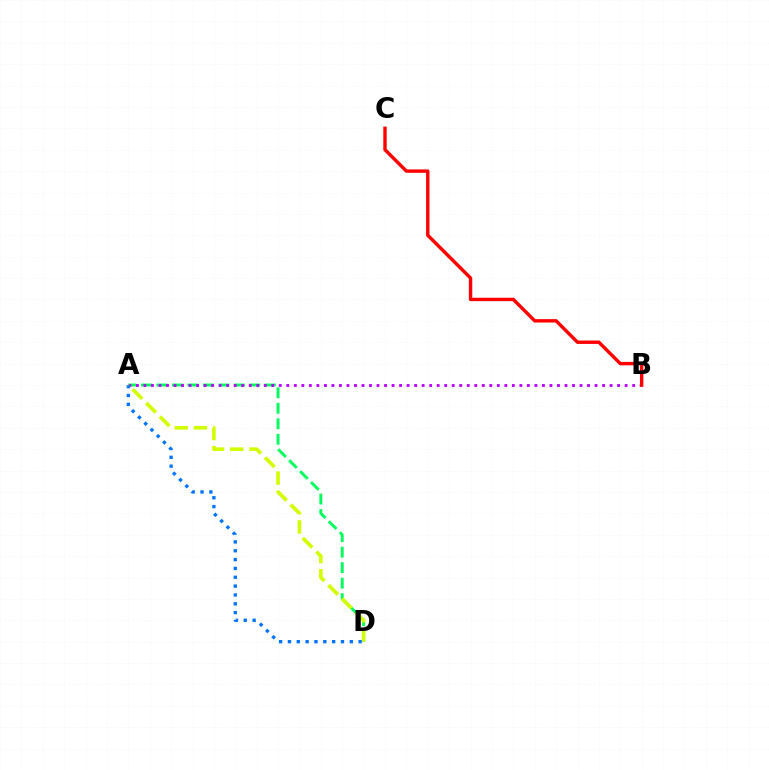{('A', 'D'): [{'color': '#00ff5c', 'line_style': 'dashed', 'thickness': 2.1}, {'color': '#0074ff', 'line_style': 'dotted', 'thickness': 2.4}, {'color': '#d1ff00', 'line_style': 'dashed', 'thickness': 2.61}], ('A', 'B'): [{'color': '#b900ff', 'line_style': 'dotted', 'thickness': 2.04}], ('B', 'C'): [{'color': '#ff0000', 'line_style': 'solid', 'thickness': 2.45}]}